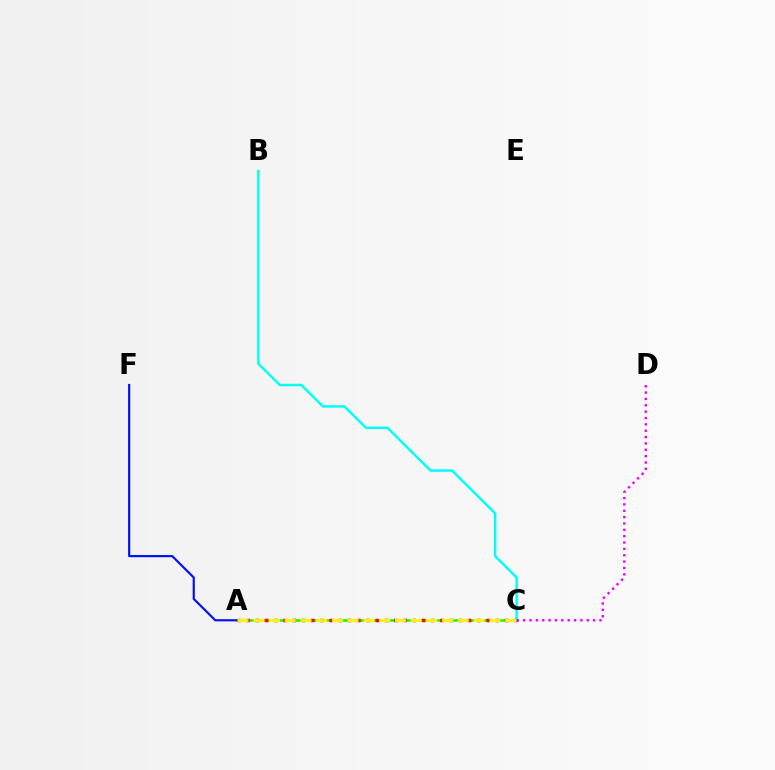{('A', 'C'): [{'color': '#08ff00', 'line_style': 'solid', 'thickness': 1.82}, {'color': '#ff0000', 'line_style': 'dotted', 'thickness': 2.51}, {'color': '#fcf500', 'line_style': 'dashed', 'thickness': 2.14}], ('A', 'F'): [{'color': '#0010ff', 'line_style': 'solid', 'thickness': 1.56}], ('B', 'C'): [{'color': '#00fff6', 'line_style': 'solid', 'thickness': 1.77}], ('C', 'D'): [{'color': '#ee00ff', 'line_style': 'dotted', 'thickness': 1.73}]}